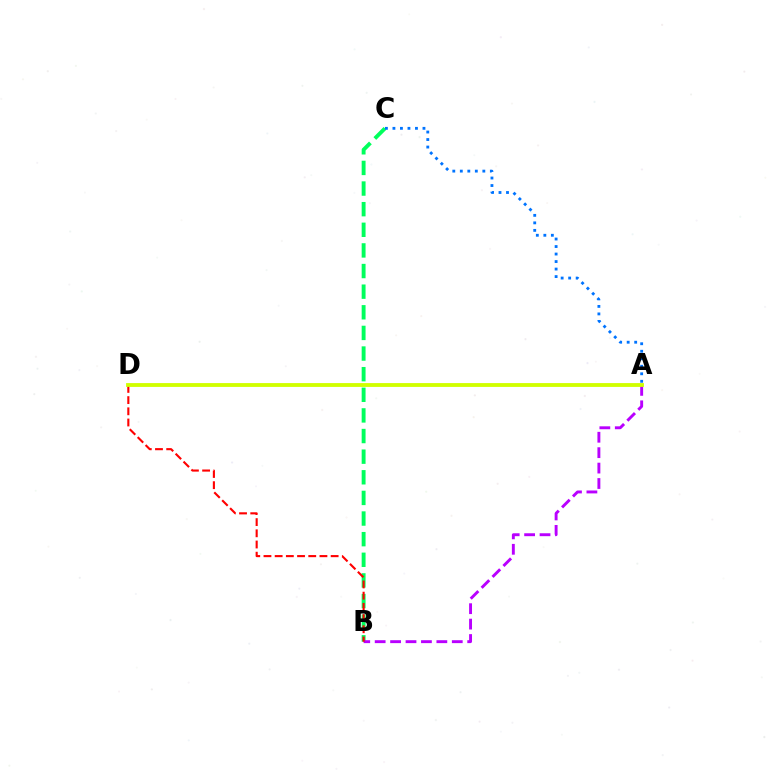{('B', 'C'): [{'color': '#00ff5c', 'line_style': 'dashed', 'thickness': 2.8}], ('A', 'B'): [{'color': '#b900ff', 'line_style': 'dashed', 'thickness': 2.1}], ('A', 'C'): [{'color': '#0074ff', 'line_style': 'dotted', 'thickness': 2.04}], ('B', 'D'): [{'color': '#ff0000', 'line_style': 'dashed', 'thickness': 1.52}], ('A', 'D'): [{'color': '#d1ff00', 'line_style': 'solid', 'thickness': 2.76}]}